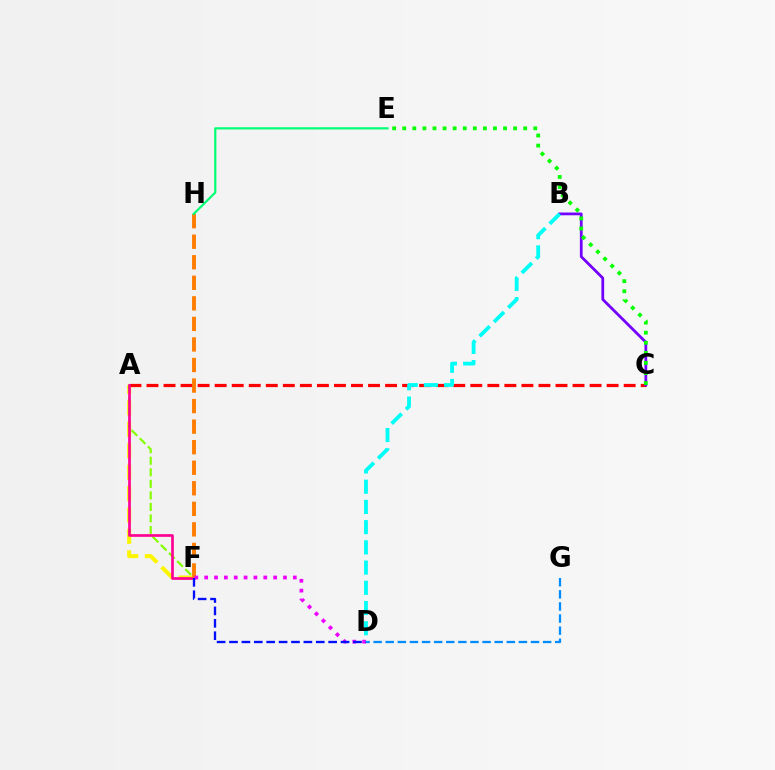{('A', 'F'): [{'color': '#fcf500', 'line_style': 'dashed', 'thickness': 2.91}, {'color': '#84ff00', 'line_style': 'dashed', 'thickness': 1.57}, {'color': '#ff0094', 'line_style': 'solid', 'thickness': 1.93}], ('A', 'C'): [{'color': '#ff0000', 'line_style': 'dashed', 'thickness': 2.32}], ('F', 'H'): [{'color': '#ff7c00', 'line_style': 'dashed', 'thickness': 2.79}], ('E', 'H'): [{'color': '#00ff74', 'line_style': 'solid', 'thickness': 1.58}], ('B', 'C'): [{'color': '#7200ff', 'line_style': 'solid', 'thickness': 1.99}], ('D', 'G'): [{'color': '#008cff', 'line_style': 'dashed', 'thickness': 1.64}], ('C', 'E'): [{'color': '#08ff00', 'line_style': 'dotted', 'thickness': 2.74}], ('D', 'F'): [{'color': '#ee00ff', 'line_style': 'dotted', 'thickness': 2.68}, {'color': '#0010ff', 'line_style': 'dashed', 'thickness': 1.68}], ('B', 'D'): [{'color': '#00fff6', 'line_style': 'dashed', 'thickness': 2.75}]}